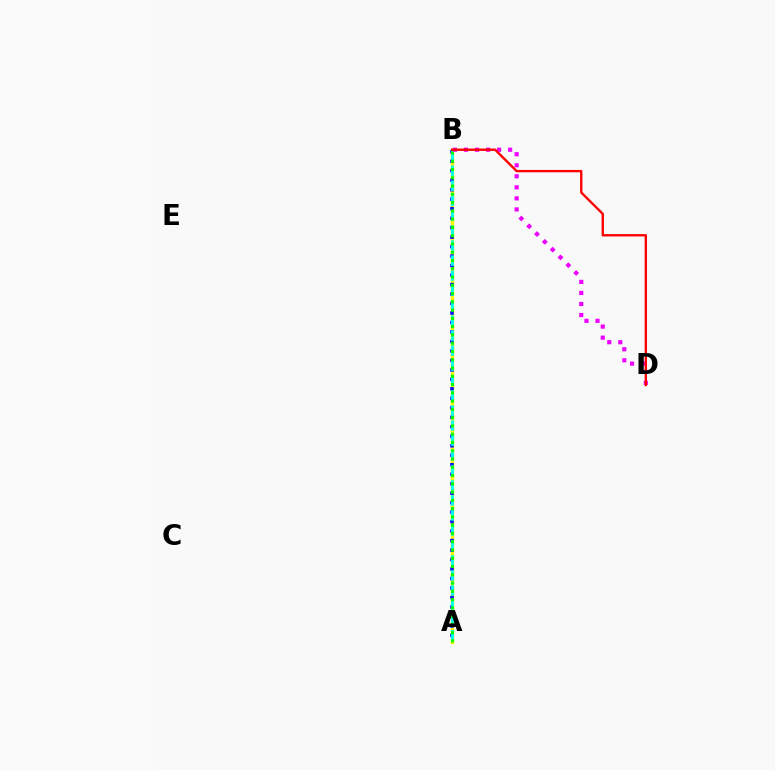{('A', 'B'): [{'color': '#fcf500', 'line_style': 'solid', 'thickness': 2.46}, {'color': '#0010ff', 'line_style': 'dotted', 'thickness': 2.58}, {'color': '#00fff6', 'line_style': 'dashed', 'thickness': 2.04}, {'color': '#08ff00', 'line_style': 'dotted', 'thickness': 2.25}], ('B', 'D'): [{'color': '#ee00ff', 'line_style': 'dotted', 'thickness': 3.0}, {'color': '#ff0000', 'line_style': 'solid', 'thickness': 1.69}]}